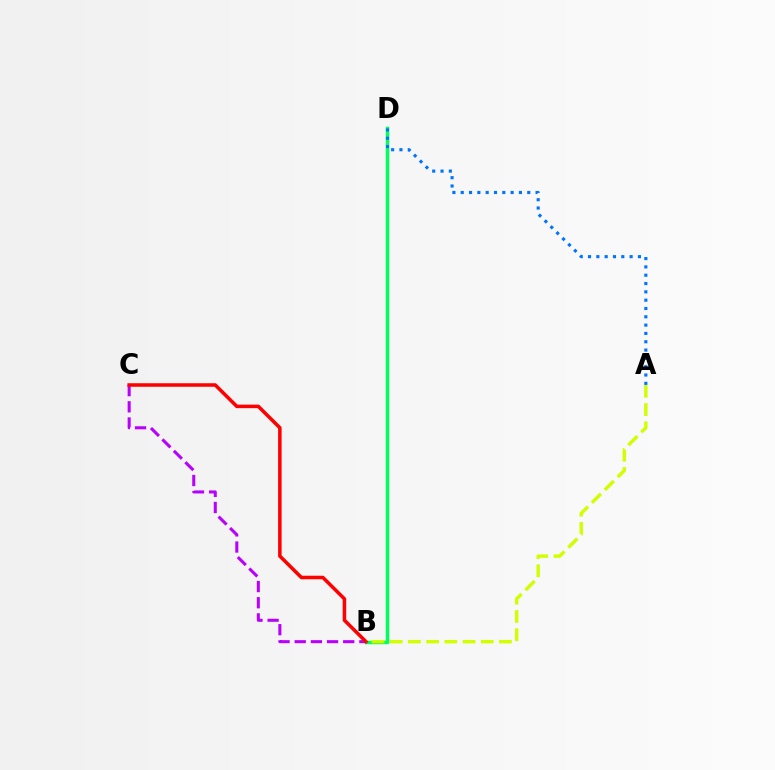{('B', 'C'): [{'color': '#b900ff', 'line_style': 'dashed', 'thickness': 2.2}, {'color': '#ff0000', 'line_style': 'solid', 'thickness': 2.54}], ('B', 'D'): [{'color': '#00ff5c', 'line_style': 'solid', 'thickness': 2.5}], ('A', 'D'): [{'color': '#0074ff', 'line_style': 'dotted', 'thickness': 2.26}], ('A', 'B'): [{'color': '#d1ff00', 'line_style': 'dashed', 'thickness': 2.47}]}